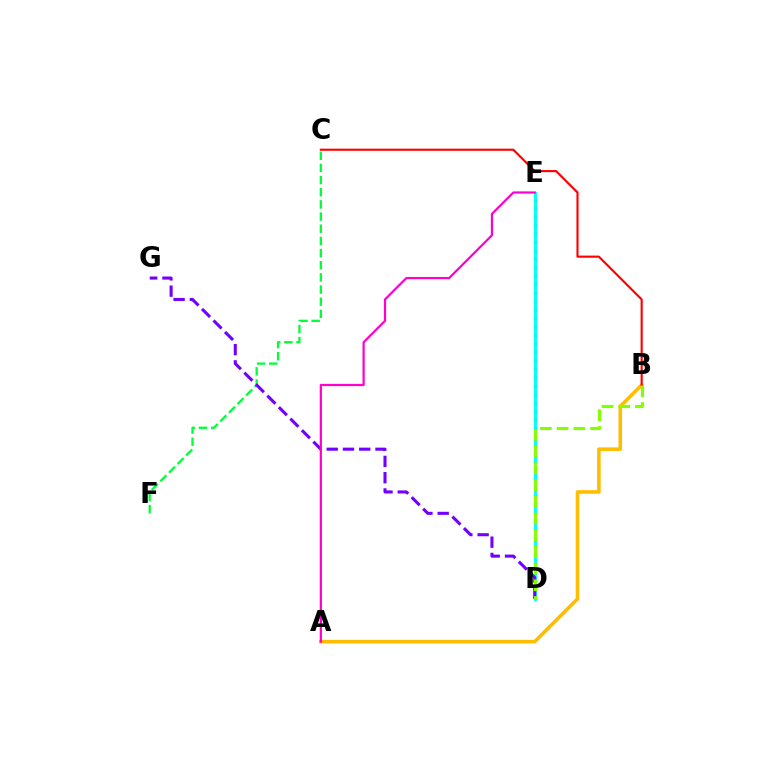{('D', 'E'): [{'color': '#004bff', 'line_style': 'dotted', 'thickness': 2.3}, {'color': '#00fff6', 'line_style': 'solid', 'thickness': 2.12}], ('A', 'B'): [{'color': '#ffbd00', 'line_style': 'solid', 'thickness': 2.57}], ('B', 'C'): [{'color': '#ff0000', 'line_style': 'solid', 'thickness': 1.54}], ('C', 'F'): [{'color': '#00ff39', 'line_style': 'dashed', 'thickness': 1.65}], ('D', 'G'): [{'color': '#7200ff', 'line_style': 'dashed', 'thickness': 2.21}], ('A', 'E'): [{'color': '#ff00cf', 'line_style': 'solid', 'thickness': 1.59}], ('B', 'D'): [{'color': '#84ff00', 'line_style': 'dashed', 'thickness': 2.27}]}